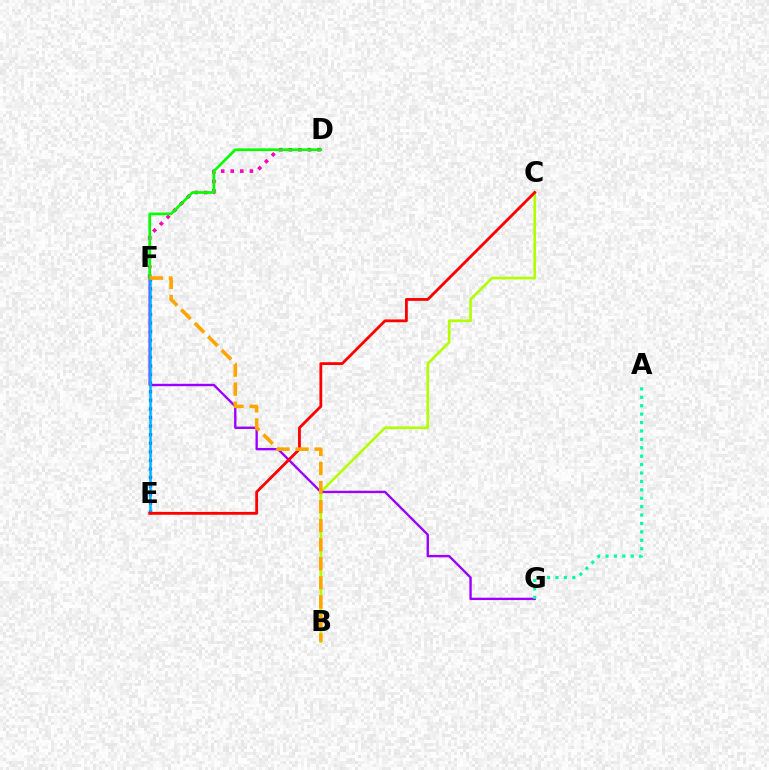{('B', 'C'): [{'color': '#b3ff00', 'line_style': 'solid', 'thickness': 1.91}], ('D', 'F'): [{'color': '#ff00bd', 'line_style': 'dotted', 'thickness': 2.6}, {'color': '#08ff00', 'line_style': 'solid', 'thickness': 1.96}], ('E', 'F'): [{'color': '#0010ff', 'line_style': 'dotted', 'thickness': 2.33}, {'color': '#00b5ff', 'line_style': 'solid', 'thickness': 1.83}], ('F', 'G'): [{'color': '#9b00ff', 'line_style': 'solid', 'thickness': 1.71}], ('C', 'E'): [{'color': '#ff0000', 'line_style': 'solid', 'thickness': 2.03}], ('A', 'G'): [{'color': '#00ff9d', 'line_style': 'dotted', 'thickness': 2.29}], ('B', 'F'): [{'color': '#ffa500', 'line_style': 'dashed', 'thickness': 2.59}]}